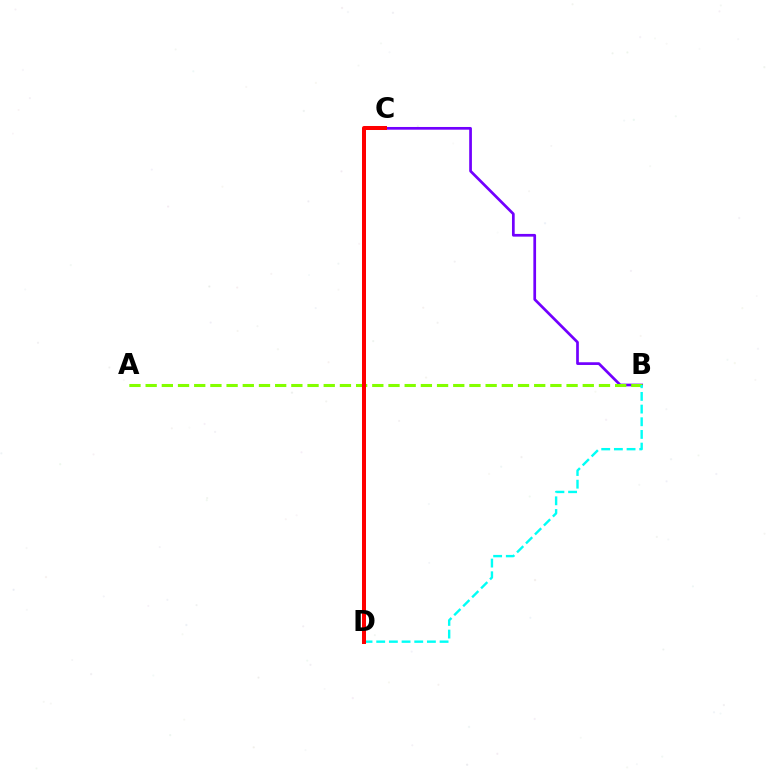{('B', 'C'): [{'color': '#7200ff', 'line_style': 'solid', 'thickness': 1.95}], ('A', 'B'): [{'color': '#84ff00', 'line_style': 'dashed', 'thickness': 2.2}], ('B', 'D'): [{'color': '#00fff6', 'line_style': 'dashed', 'thickness': 1.72}], ('C', 'D'): [{'color': '#ff0000', 'line_style': 'solid', 'thickness': 2.89}]}